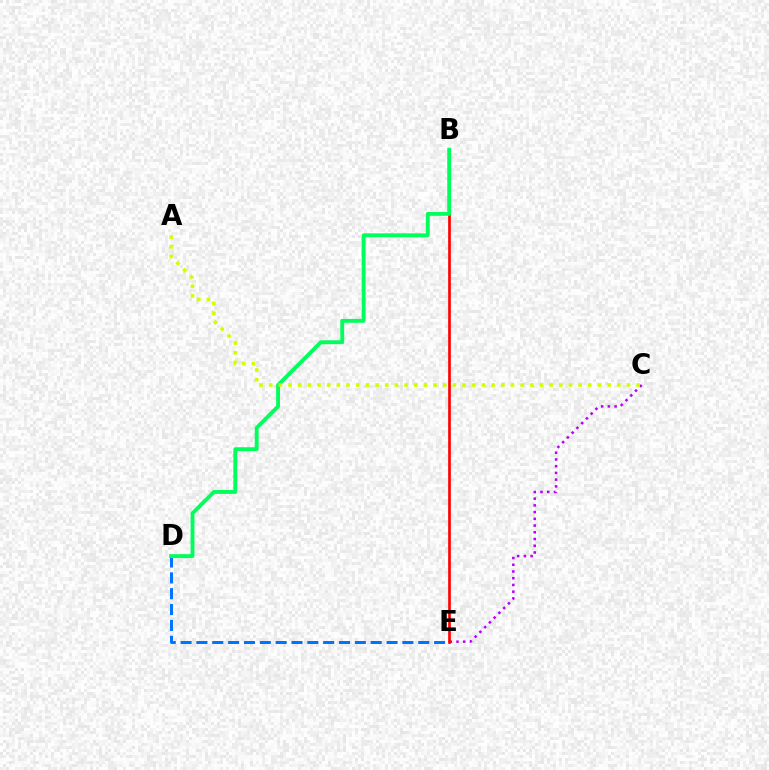{('D', 'E'): [{'color': '#0074ff', 'line_style': 'dashed', 'thickness': 2.15}], ('C', 'E'): [{'color': '#b900ff', 'line_style': 'dotted', 'thickness': 1.83}], ('B', 'E'): [{'color': '#ff0000', 'line_style': 'solid', 'thickness': 1.92}], ('B', 'D'): [{'color': '#00ff5c', 'line_style': 'solid', 'thickness': 2.78}], ('A', 'C'): [{'color': '#d1ff00', 'line_style': 'dotted', 'thickness': 2.63}]}